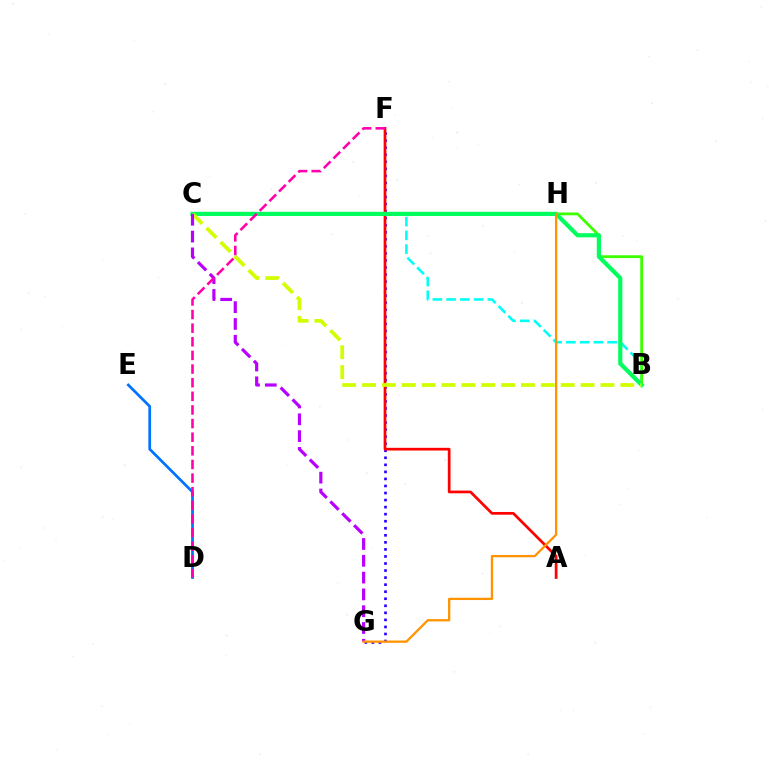{('F', 'G'): [{'color': '#2500ff', 'line_style': 'dotted', 'thickness': 1.91}], ('B', 'C'): [{'color': '#00fff6', 'line_style': 'dashed', 'thickness': 1.87}, {'color': '#00ff5c', 'line_style': 'solid', 'thickness': 3.0}, {'color': '#d1ff00', 'line_style': 'dashed', 'thickness': 2.7}], ('A', 'F'): [{'color': '#ff0000', 'line_style': 'solid', 'thickness': 1.95}], ('B', 'H'): [{'color': '#3dff00', 'line_style': 'solid', 'thickness': 2.02}], ('D', 'E'): [{'color': '#0074ff', 'line_style': 'solid', 'thickness': 1.97}], ('C', 'G'): [{'color': '#b900ff', 'line_style': 'dashed', 'thickness': 2.28}], ('D', 'F'): [{'color': '#ff00ac', 'line_style': 'dashed', 'thickness': 1.85}], ('G', 'H'): [{'color': '#ff9400', 'line_style': 'solid', 'thickness': 1.66}]}